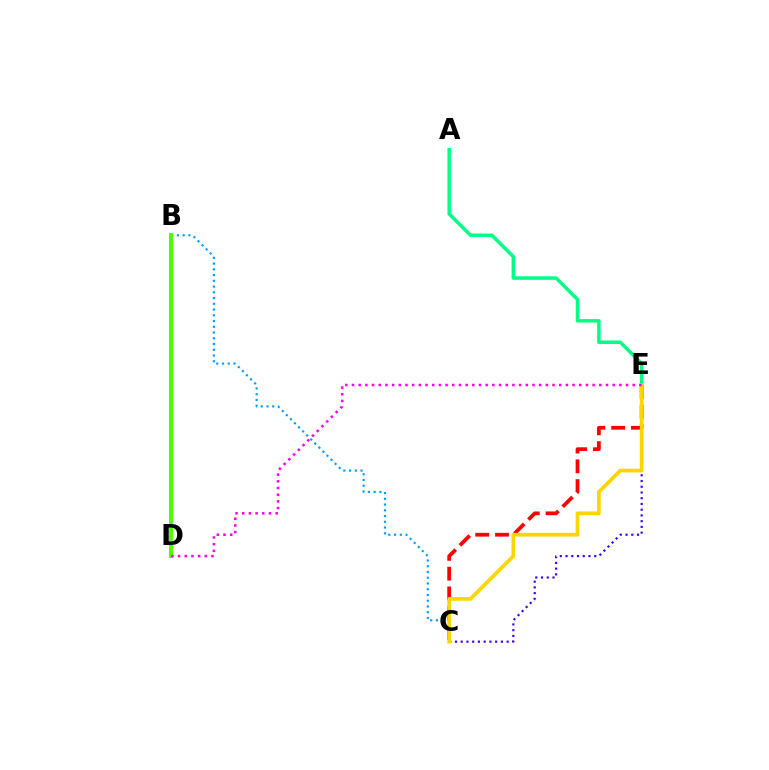{('C', 'E'): [{'color': '#ff0000', 'line_style': 'dashed', 'thickness': 2.69}, {'color': '#3700ff', 'line_style': 'dotted', 'thickness': 1.56}, {'color': '#ffd500', 'line_style': 'solid', 'thickness': 2.68}], ('B', 'C'): [{'color': '#009eff', 'line_style': 'dotted', 'thickness': 1.56}], ('A', 'E'): [{'color': '#00ff86', 'line_style': 'solid', 'thickness': 2.51}], ('B', 'D'): [{'color': '#4fff00', 'line_style': 'solid', 'thickness': 2.84}], ('D', 'E'): [{'color': '#ff00ed', 'line_style': 'dotted', 'thickness': 1.82}]}